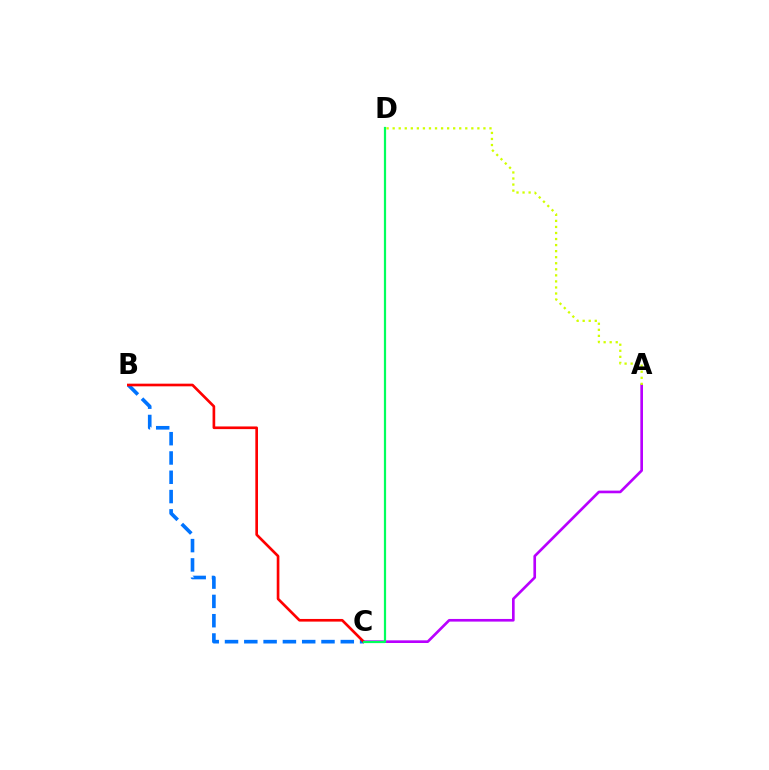{('A', 'C'): [{'color': '#b900ff', 'line_style': 'solid', 'thickness': 1.91}], ('B', 'C'): [{'color': '#0074ff', 'line_style': 'dashed', 'thickness': 2.62}, {'color': '#ff0000', 'line_style': 'solid', 'thickness': 1.91}], ('A', 'D'): [{'color': '#d1ff00', 'line_style': 'dotted', 'thickness': 1.64}], ('C', 'D'): [{'color': '#00ff5c', 'line_style': 'solid', 'thickness': 1.59}]}